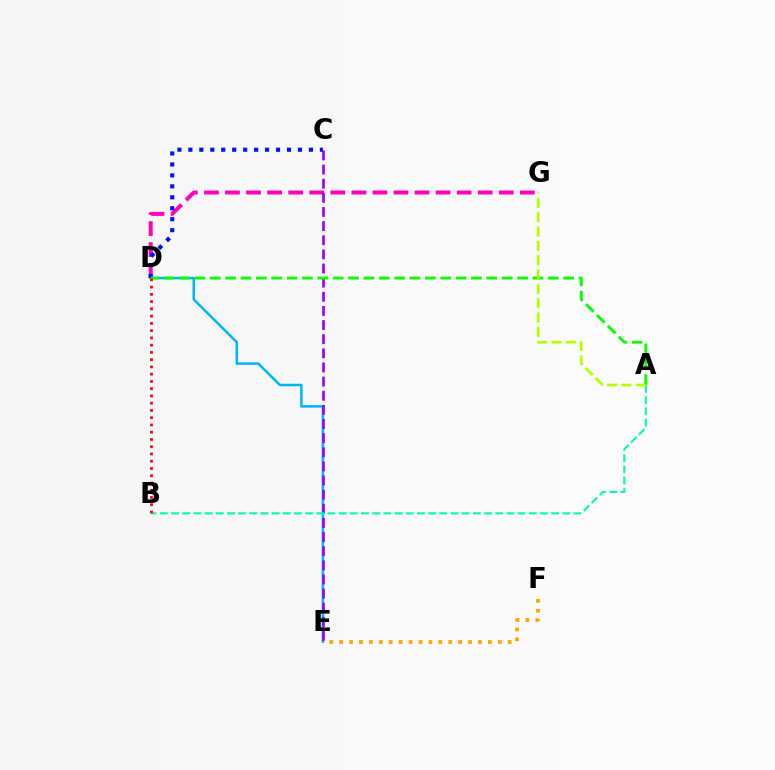{('D', 'E'): [{'color': '#00b5ff', 'line_style': 'solid', 'thickness': 1.8}], ('D', 'G'): [{'color': '#ff00bd', 'line_style': 'dashed', 'thickness': 2.86}], ('C', 'E'): [{'color': '#9b00ff', 'line_style': 'dashed', 'thickness': 1.92}], ('E', 'F'): [{'color': '#ffa500', 'line_style': 'dotted', 'thickness': 2.69}], ('A', 'B'): [{'color': '#00ff9d', 'line_style': 'dashed', 'thickness': 1.52}], ('C', 'D'): [{'color': '#0010ff', 'line_style': 'dotted', 'thickness': 2.98}], ('A', 'D'): [{'color': '#08ff00', 'line_style': 'dashed', 'thickness': 2.09}], ('B', 'D'): [{'color': '#ff0000', 'line_style': 'dotted', 'thickness': 1.97}], ('A', 'G'): [{'color': '#b3ff00', 'line_style': 'dashed', 'thickness': 1.95}]}